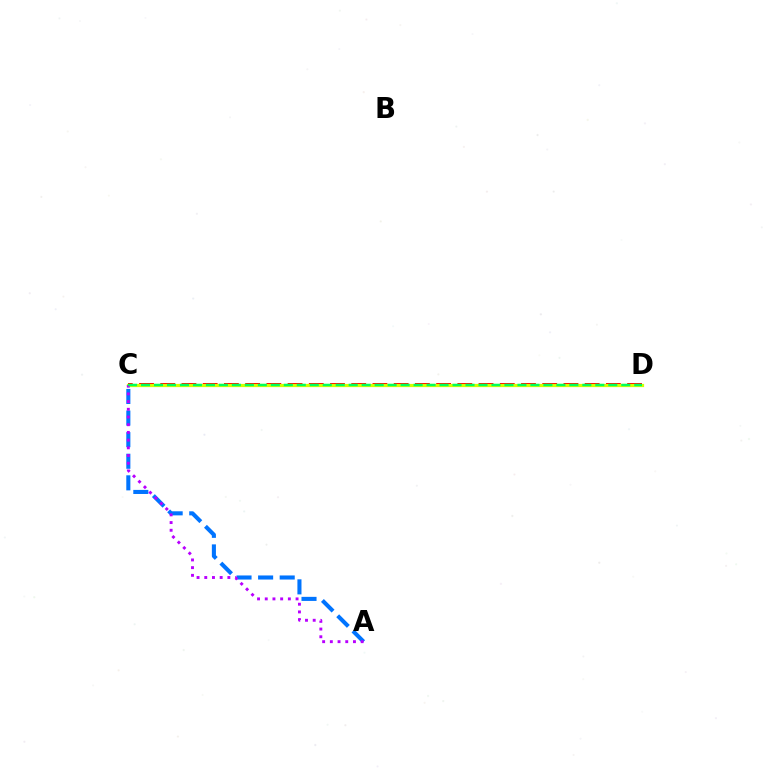{('C', 'D'): [{'color': '#ff0000', 'line_style': 'dashed', 'thickness': 2.88}, {'color': '#d1ff00', 'line_style': 'solid', 'thickness': 2.32}, {'color': '#00ff5c', 'line_style': 'dashed', 'thickness': 1.76}], ('A', 'C'): [{'color': '#0074ff', 'line_style': 'dashed', 'thickness': 2.93}, {'color': '#b900ff', 'line_style': 'dotted', 'thickness': 2.09}]}